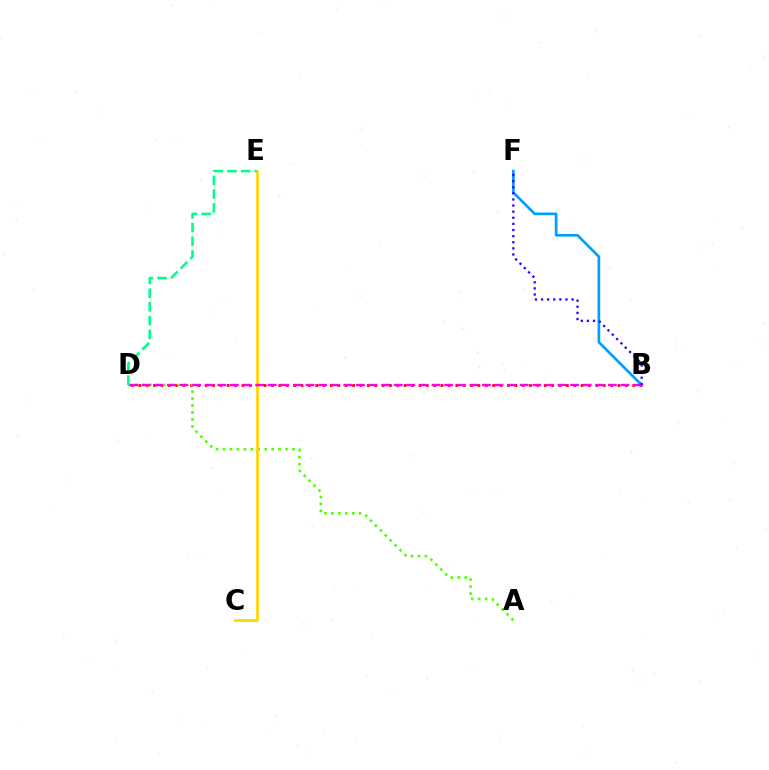{('B', 'D'): [{'color': '#ff0000', 'line_style': 'dotted', 'thickness': 2.0}, {'color': '#ff00ed', 'line_style': 'dashed', 'thickness': 1.71}], ('A', 'D'): [{'color': '#4fff00', 'line_style': 'dotted', 'thickness': 1.89}], ('C', 'E'): [{'color': '#ffd500', 'line_style': 'solid', 'thickness': 1.94}], ('B', 'F'): [{'color': '#009eff', 'line_style': 'solid', 'thickness': 1.93}, {'color': '#3700ff', 'line_style': 'dotted', 'thickness': 1.66}], ('D', 'E'): [{'color': '#00ff86', 'line_style': 'dashed', 'thickness': 1.86}]}